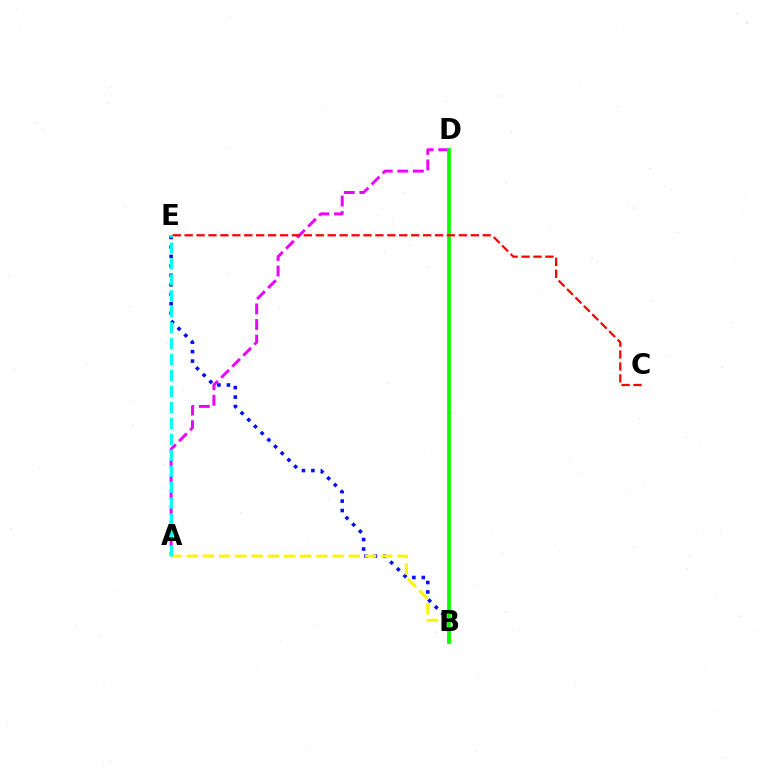{('B', 'E'): [{'color': '#0010ff', 'line_style': 'dotted', 'thickness': 2.57}], ('A', 'D'): [{'color': '#ee00ff', 'line_style': 'dashed', 'thickness': 2.12}], ('A', 'B'): [{'color': '#fcf500', 'line_style': 'dashed', 'thickness': 2.2}], ('B', 'D'): [{'color': '#08ff00', 'line_style': 'solid', 'thickness': 2.7}], ('A', 'E'): [{'color': '#00fff6', 'line_style': 'dashed', 'thickness': 2.17}], ('C', 'E'): [{'color': '#ff0000', 'line_style': 'dashed', 'thickness': 1.62}]}